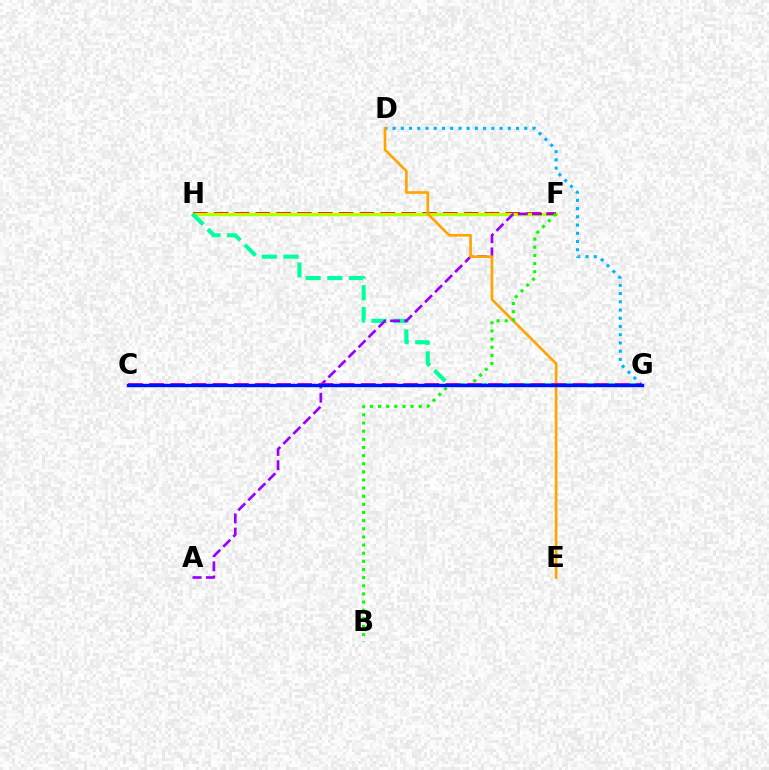{('F', 'H'): [{'color': '#ff0000', 'line_style': 'dashed', 'thickness': 2.83}, {'color': '#b3ff00', 'line_style': 'solid', 'thickness': 2.39}], ('G', 'H'): [{'color': '#00ff9d', 'line_style': 'dashed', 'thickness': 2.95}], ('A', 'F'): [{'color': '#9b00ff', 'line_style': 'dashed', 'thickness': 1.93}], ('D', 'G'): [{'color': '#00b5ff', 'line_style': 'dotted', 'thickness': 2.24}], ('D', 'E'): [{'color': '#ffa500', 'line_style': 'solid', 'thickness': 1.91}], ('B', 'F'): [{'color': '#08ff00', 'line_style': 'dotted', 'thickness': 2.21}], ('C', 'G'): [{'color': '#ff00bd', 'line_style': 'dashed', 'thickness': 2.88}, {'color': '#0010ff', 'line_style': 'solid', 'thickness': 2.44}]}